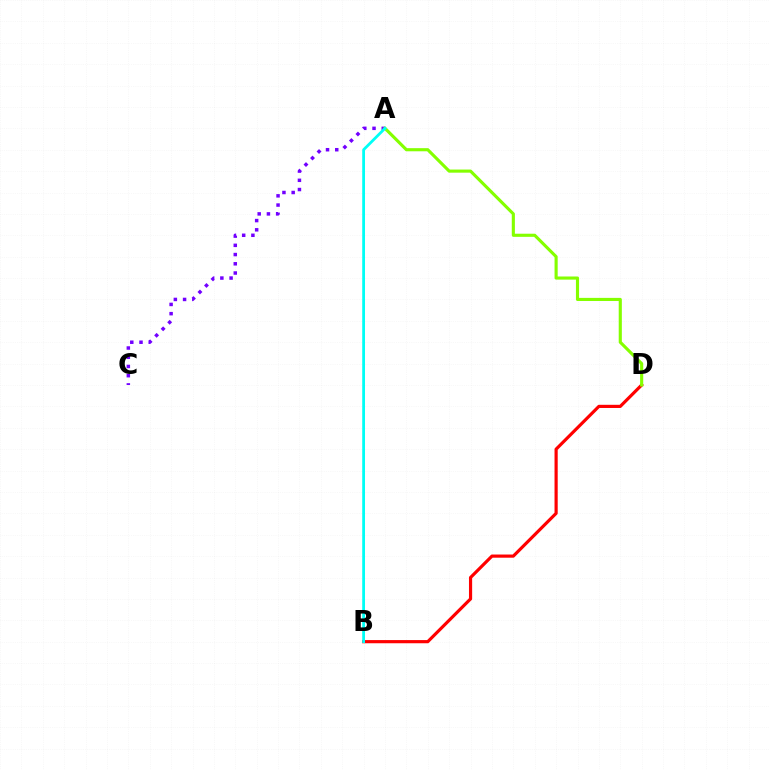{('B', 'D'): [{'color': '#ff0000', 'line_style': 'solid', 'thickness': 2.29}], ('A', 'C'): [{'color': '#7200ff', 'line_style': 'dotted', 'thickness': 2.51}], ('A', 'D'): [{'color': '#84ff00', 'line_style': 'solid', 'thickness': 2.25}], ('A', 'B'): [{'color': '#00fff6', 'line_style': 'solid', 'thickness': 2.0}]}